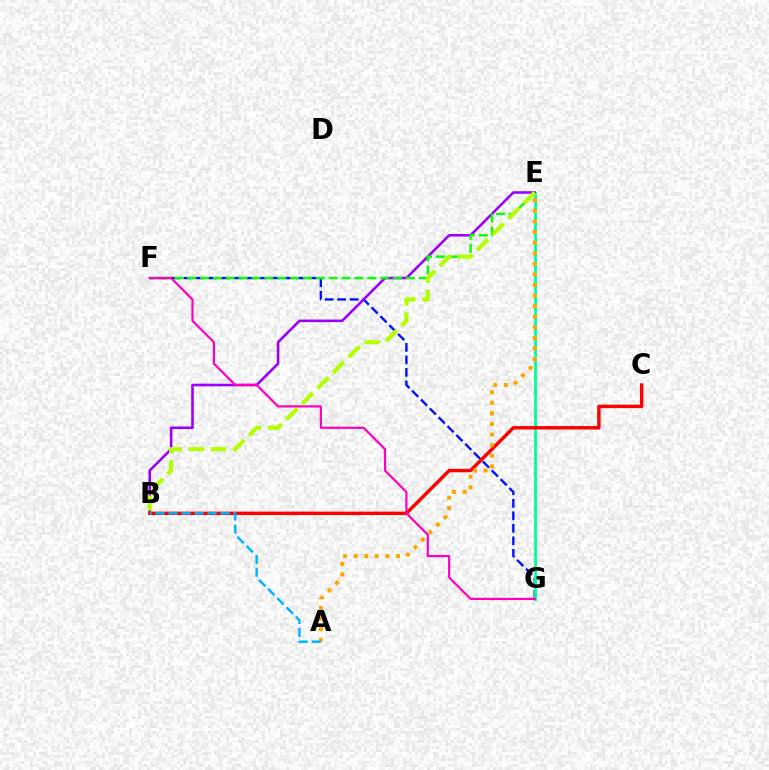{('F', 'G'): [{'color': '#0010ff', 'line_style': 'dashed', 'thickness': 1.7}, {'color': '#ff00bd', 'line_style': 'solid', 'thickness': 1.59}], ('E', 'G'): [{'color': '#00ff9d', 'line_style': 'solid', 'thickness': 2.03}], ('B', 'E'): [{'color': '#9b00ff', 'line_style': 'solid', 'thickness': 1.86}, {'color': '#b3ff00', 'line_style': 'dashed', 'thickness': 2.99}], ('E', 'F'): [{'color': '#08ff00', 'line_style': 'dashed', 'thickness': 1.75}], ('B', 'C'): [{'color': '#ff0000', 'line_style': 'solid', 'thickness': 2.46}], ('A', 'E'): [{'color': '#ffa500', 'line_style': 'dotted', 'thickness': 2.87}], ('A', 'B'): [{'color': '#00b5ff', 'line_style': 'dashed', 'thickness': 1.77}]}